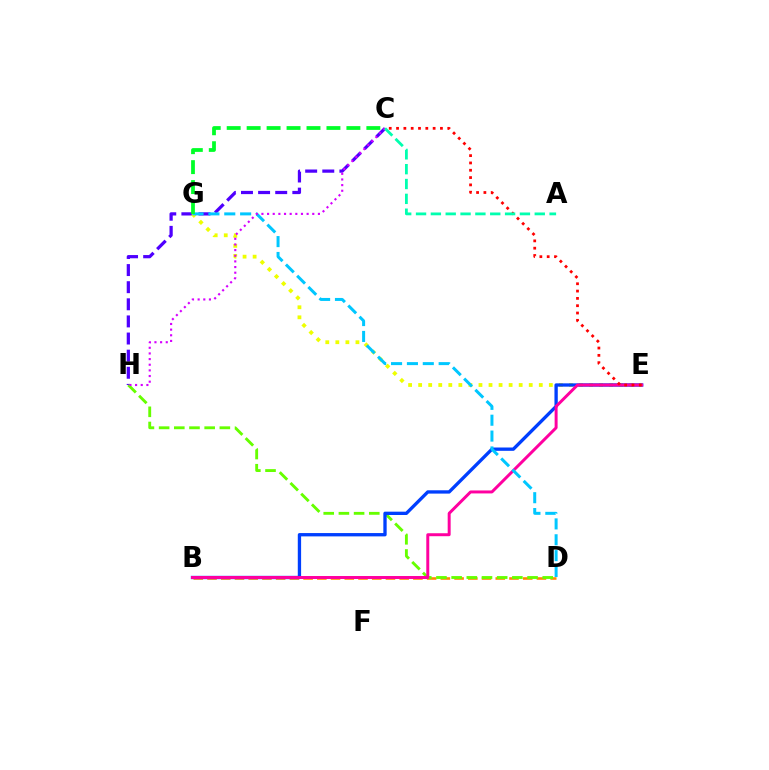{('C', 'H'): [{'color': '#4f00ff', 'line_style': 'dashed', 'thickness': 2.33}, {'color': '#d600ff', 'line_style': 'dotted', 'thickness': 1.53}], ('B', 'D'): [{'color': '#ff8800', 'line_style': 'dashed', 'thickness': 1.86}], ('D', 'H'): [{'color': '#66ff00', 'line_style': 'dashed', 'thickness': 2.06}], ('E', 'G'): [{'color': '#eeff00', 'line_style': 'dotted', 'thickness': 2.73}], ('B', 'E'): [{'color': '#003fff', 'line_style': 'solid', 'thickness': 2.39}, {'color': '#ff00a0', 'line_style': 'solid', 'thickness': 2.14}], ('D', 'G'): [{'color': '#00c7ff', 'line_style': 'dashed', 'thickness': 2.16}], ('C', 'E'): [{'color': '#ff0000', 'line_style': 'dotted', 'thickness': 1.99}], ('C', 'G'): [{'color': '#00ff27', 'line_style': 'dashed', 'thickness': 2.71}], ('A', 'C'): [{'color': '#00ffaf', 'line_style': 'dashed', 'thickness': 2.02}]}